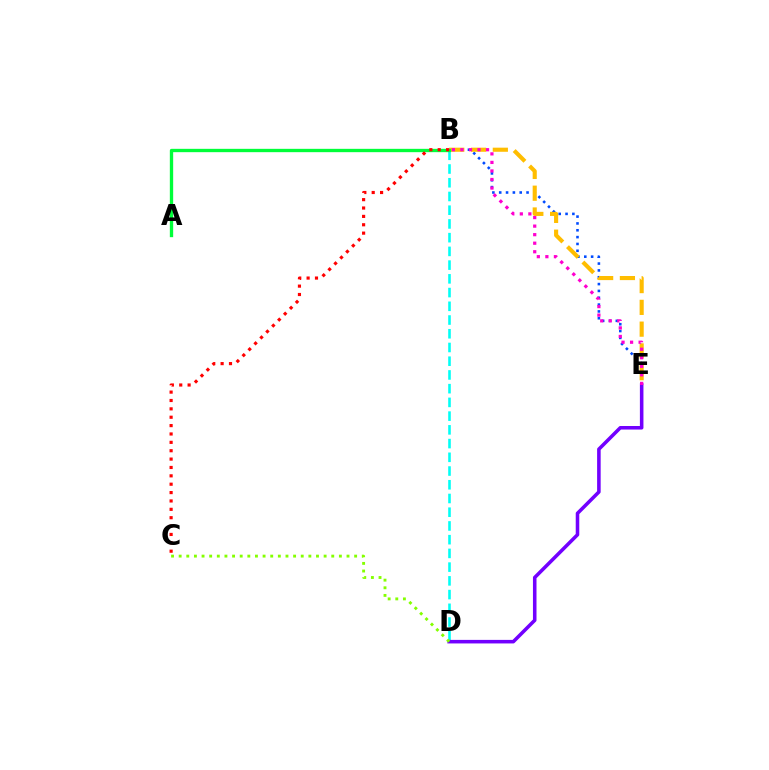{('B', 'E'): [{'color': '#004bff', 'line_style': 'dotted', 'thickness': 1.86}, {'color': '#ffbd00', 'line_style': 'dashed', 'thickness': 2.96}, {'color': '#ff00cf', 'line_style': 'dotted', 'thickness': 2.32}], ('B', 'D'): [{'color': '#00fff6', 'line_style': 'dashed', 'thickness': 1.86}], ('D', 'E'): [{'color': '#7200ff', 'line_style': 'solid', 'thickness': 2.55}], ('C', 'D'): [{'color': '#84ff00', 'line_style': 'dotted', 'thickness': 2.07}], ('A', 'B'): [{'color': '#00ff39', 'line_style': 'solid', 'thickness': 2.4}], ('B', 'C'): [{'color': '#ff0000', 'line_style': 'dotted', 'thickness': 2.27}]}